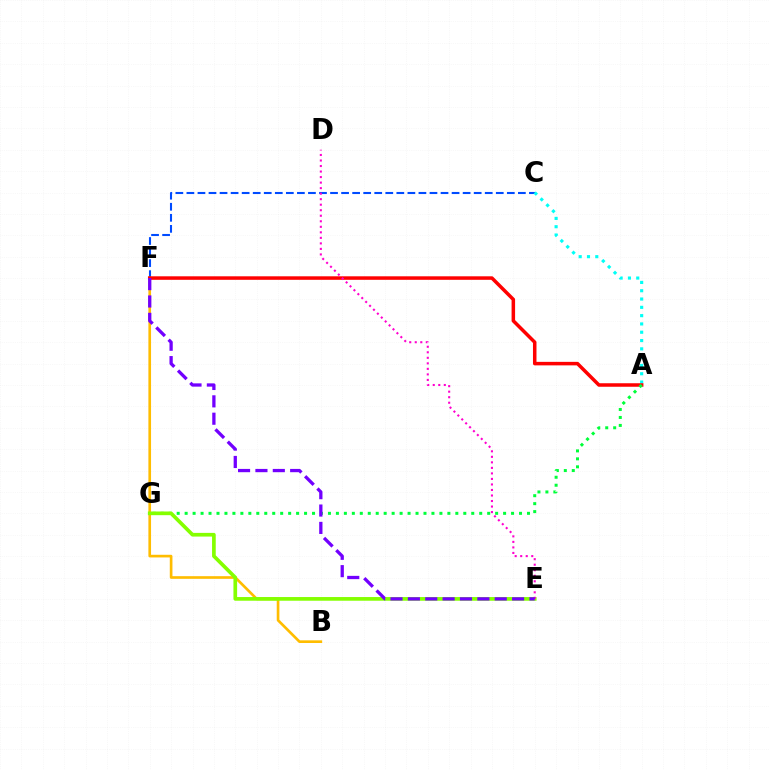{('C', 'F'): [{'color': '#004bff', 'line_style': 'dashed', 'thickness': 1.5}], ('A', 'C'): [{'color': '#00fff6', 'line_style': 'dotted', 'thickness': 2.26}], ('B', 'F'): [{'color': '#ffbd00', 'line_style': 'solid', 'thickness': 1.91}], ('A', 'F'): [{'color': '#ff0000', 'line_style': 'solid', 'thickness': 2.53}], ('A', 'G'): [{'color': '#00ff39', 'line_style': 'dotted', 'thickness': 2.16}], ('E', 'G'): [{'color': '#84ff00', 'line_style': 'solid', 'thickness': 2.65}], ('D', 'E'): [{'color': '#ff00cf', 'line_style': 'dotted', 'thickness': 1.5}], ('E', 'F'): [{'color': '#7200ff', 'line_style': 'dashed', 'thickness': 2.36}]}